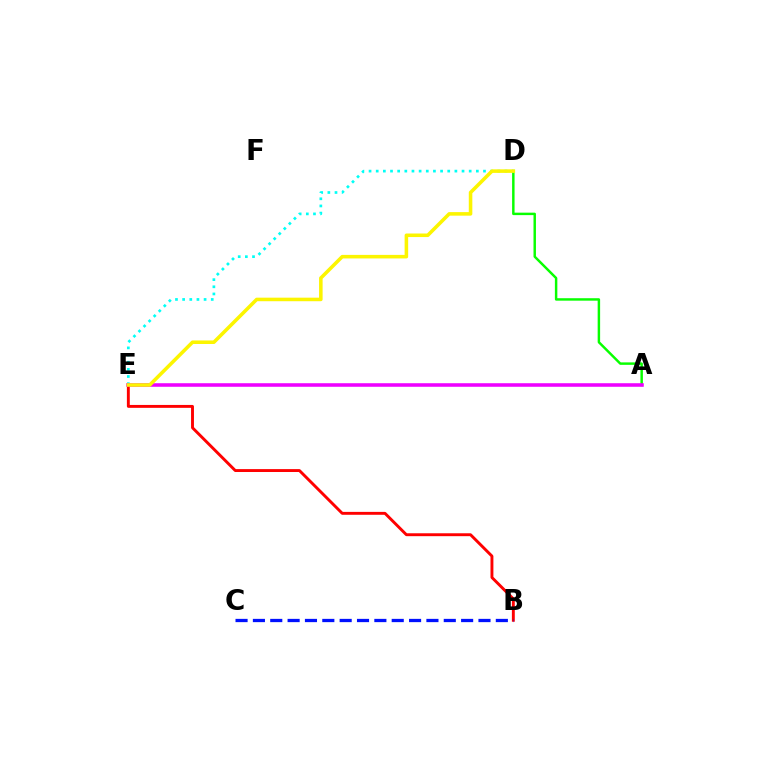{('D', 'E'): [{'color': '#00fff6', 'line_style': 'dotted', 'thickness': 1.94}, {'color': '#fcf500', 'line_style': 'solid', 'thickness': 2.56}], ('B', 'E'): [{'color': '#ff0000', 'line_style': 'solid', 'thickness': 2.09}], ('A', 'D'): [{'color': '#08ff00', 'line_style': 'solid', 'thickness': 1.77}], ('B', 'C'): [{'color': '#0010ff', 'line_style': 'dashed', 'thickness': 2.36}], ('A', 'E'): [{'color': '#ee00ff', 'line_style': 'solid', 'thickness': 2.56}]}